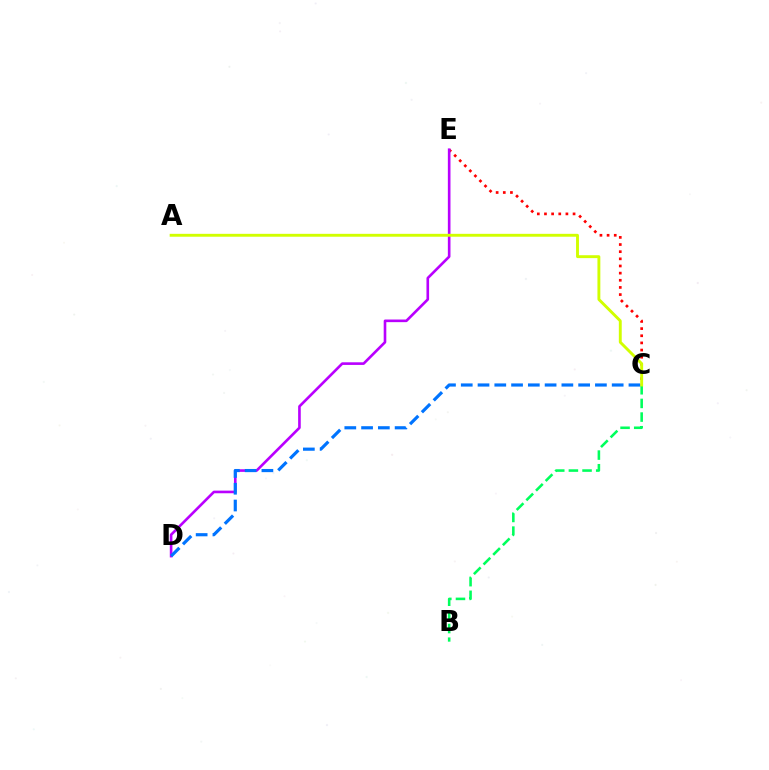{('C', 'E'): [{'color': '#ff0000', 'line_style': 'dotted', 'thickness': 1.94}], ('B', 'C'): [{'color': '#00ff5c', 'line_style': 'dashed', 'thickness': 1.85}], ('D', 'E'): [{'color': '#b900ff', 'line_style': 'solid', 'thickness': 1.89}], ('C', 'D'): [{'color': '#0074ff', 'line_style': 'dashed', 'thickness': 2.28}], ('A', 'C'): [{'color': '#d1ff00', 'line_style': 'solid', 'thickness': 2.09}]}